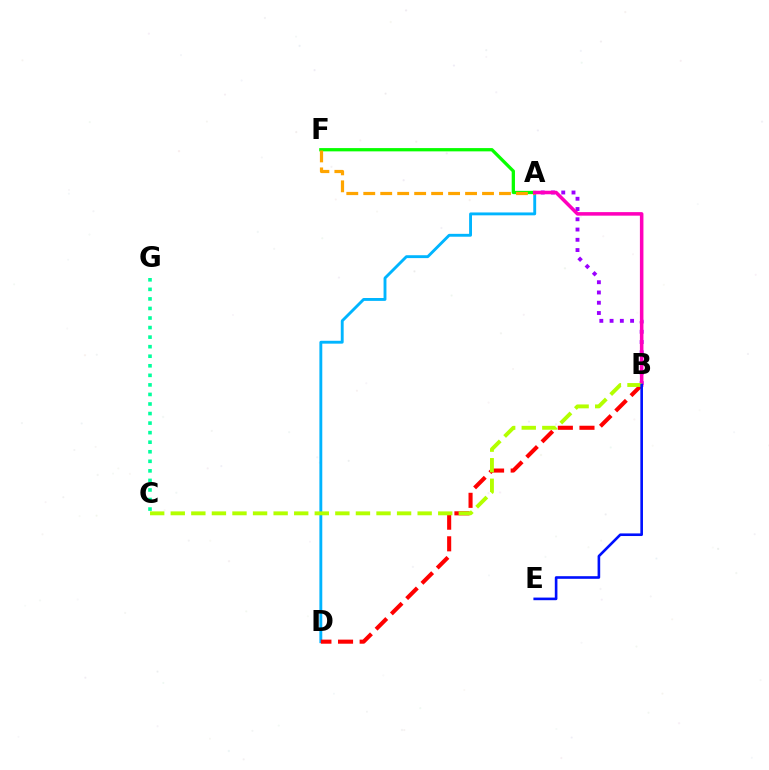{('A', 'D'): [{'color': '#00b5ff', 'line_style': 'solid', 'thickness': 2.07}], ('B', 'D'): [{'color': '#ff0000', 'line_style': 'dashed', 'thickness': 2.94}], ('A', 'F'): [{'color': '#08ff00', 'line_style': 'solid', 'thickness': 2.36}, {'color': '#ffa500', 'line_style': 'dashed', 'thickness': 2.3}], ('C', 'G'): [{'color': '#00ff9d', 'line_style': 'dotted', 'thickness': 2.6}], ('A', 'B'): [{'color': '#9b00ff', 'line_style': 'dotted', 'thickness': 2.79}, {'color': '#ff00bd', 'line_style': 'solid', 'thickness': 2.54}], ('B', 'C'): [{'color': '#b3ff00', 'line_style': 'dashed', 'thickness': 2.79}], ('B', 'E'): [{'color': '#0010ff', 'line_style': 'solid', 'thickness': 1.89}]}